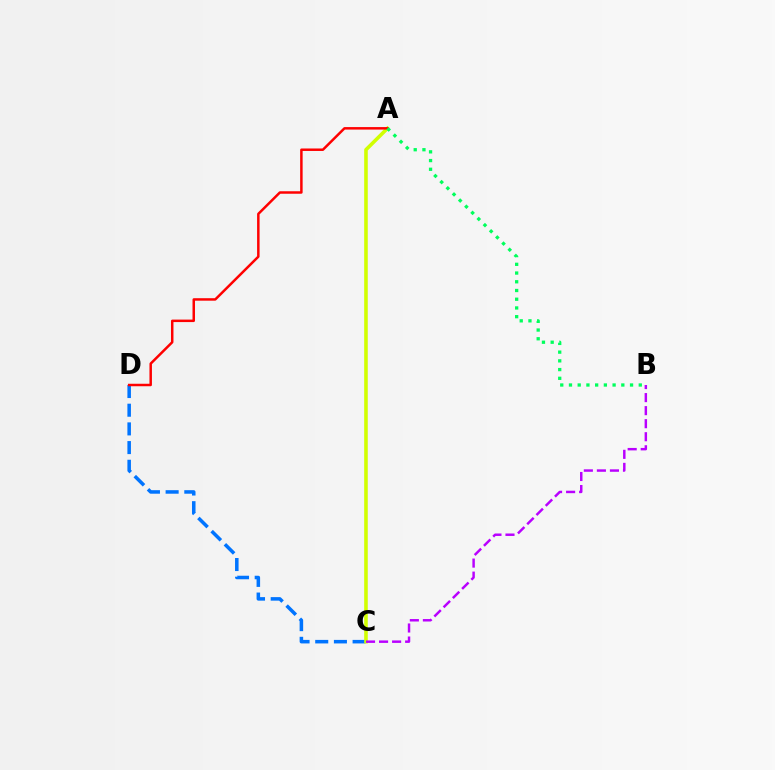{('C', 'D'): [{'color': '#0074ff', 'line_style': 'dashed', 'thickness': 2.54}], ('A', 'C'): [{'color': '#d1ff00', 'line_style': 'solid', 'thickness': 2.58}], ('A', 'D'): [{'color': '#ff0000', 'line_style': 'solid', 'thickness': 1.79}], ('A', 'B'): [{'color': '#00ff5c', 'line_style': 'dotted', 'thickness': 2.37}], ('B', 'C'): [{'color': '#b900ff', 'line_style': 'dashed', 'thickness': 1.77}]}